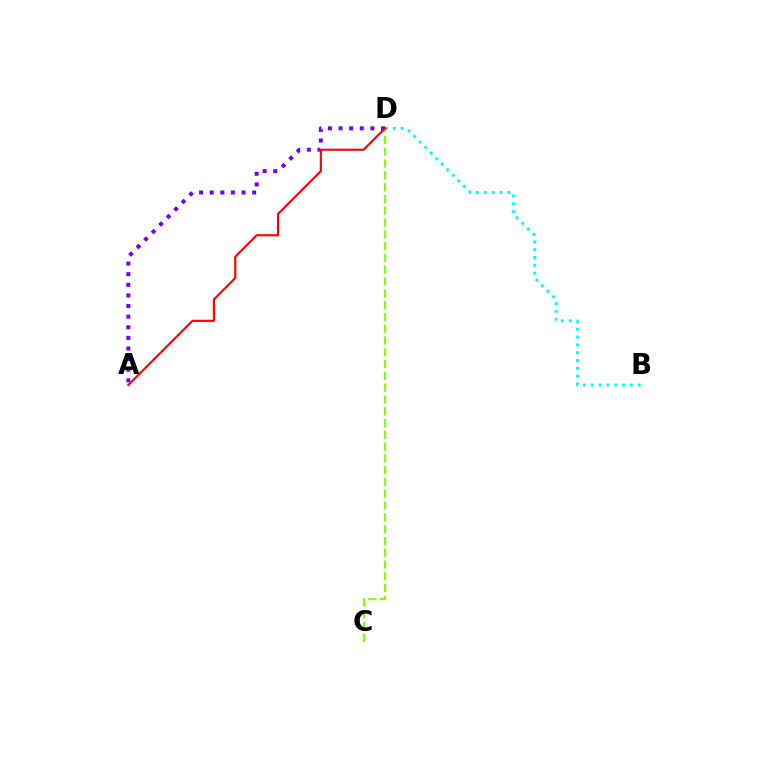{('A', 'D'): [{'color': '#7200ff', 'line_style': 'dotted', 'thickness': 2.88}, {'color': '#ff0000', 'line_style': 'solid', 'thickness': 1.54}], ('B', 'D'): [{'color': '#00fff6', 'line_style': 'dotted', 'thickness': 2.13}], ('C', 'D'): [{'color': '#84ff00', 'line_style': 'dashed', 'thickness': 1.6}]}